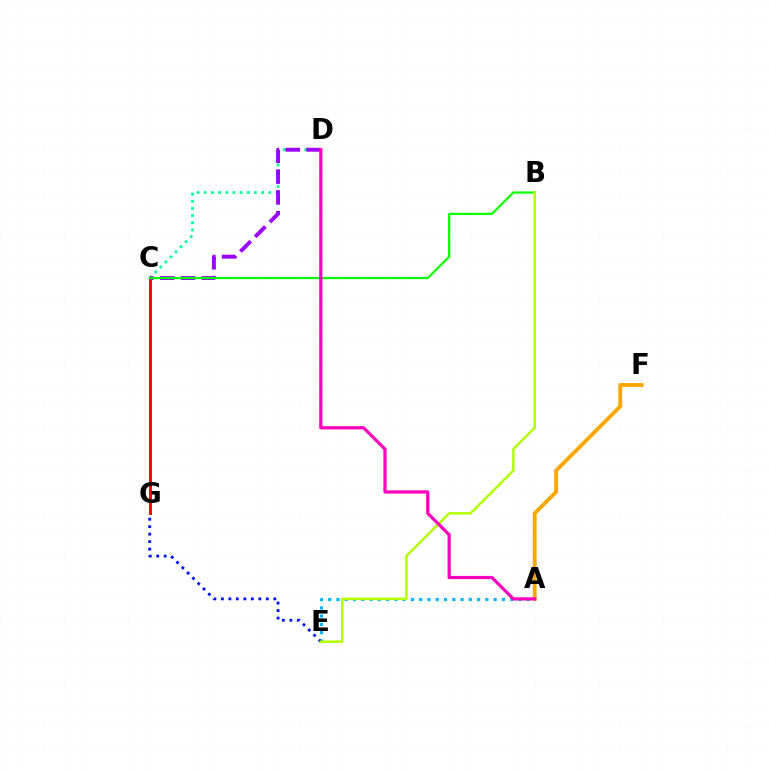{('C', 'D'): [{'color': '#00ff9d', 'line_style': 'dotted', 'thickness': 1.95}, {'color': '#9b00ff', 'line_style': 'dashed', 'thickness': 2.83}], ('A', 'E'): [{'color': '#00b5ff', 'line_style': 'dotted', 'thickness': 2.25}], ('C', 'G'): [{'color': '#ff0000', 'line_style': 'solid', 'thickness': 2.06}], ('A', 'F'): [{'color': '#ffa500', 'line_style': 'solid', 'thickness': 2.76}], ('B', 'C'): [{'color': '#08ff00', 'line_style': 'solid', 'thickness': 1.59}], ('E', 'G'): [{'color': '#0010ff', 'line_style': 'dotted', 'thickness': 2.03}], ('B', 'E'): [{'color': '#b3ff00', 'line_style': 'solid', 'thickness': 1.8}], ('A', 'D'): [{'color': '#ff00bd', 'line_style': 'solid', 'thickness': 2.32}]}